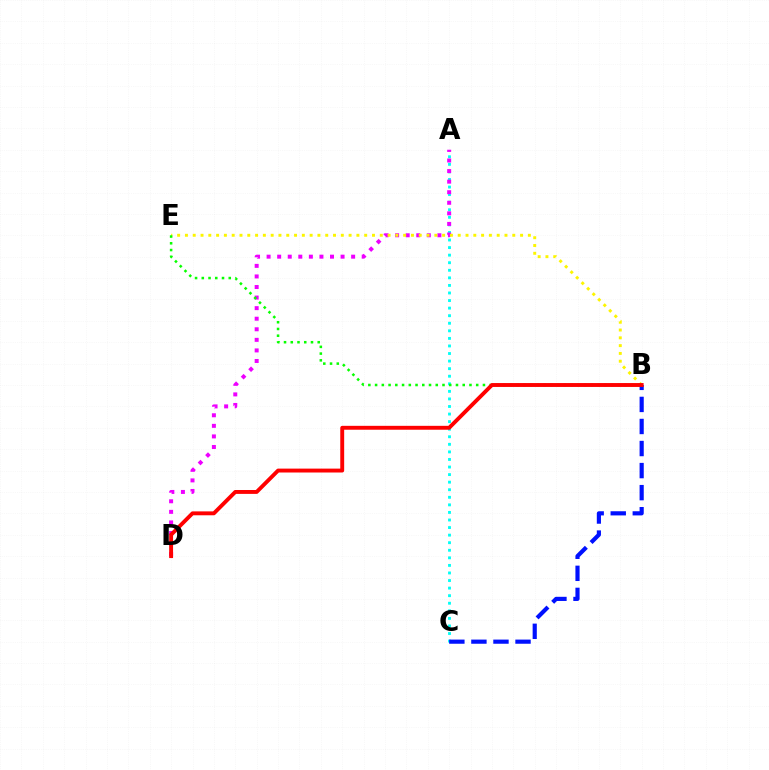{('A', 'C'): [{'color': '#00fff6', 'line_style': 'dotted', 'thickness': 2.06}], ('B', 'C'): [{'color': '#0010ff', 'line_style': 'dashed', 'thickness': 3.0}], ('A', 'D'): [{'color': '#ee00ff', 'line_style': 'dotted', 'thickness': 2.87}], ('B', 'E'): [{'color': '#fcf500', 'line_style': 'dotted', 'thickness': 2.12}, {'color': '#08ff00', 'line_style': 'dotted', 'thickness': 1.83}], ('B', 'D'): [{'color': '#ff0000', 'line_style': 'solid', 'thickness': 2.8}]}